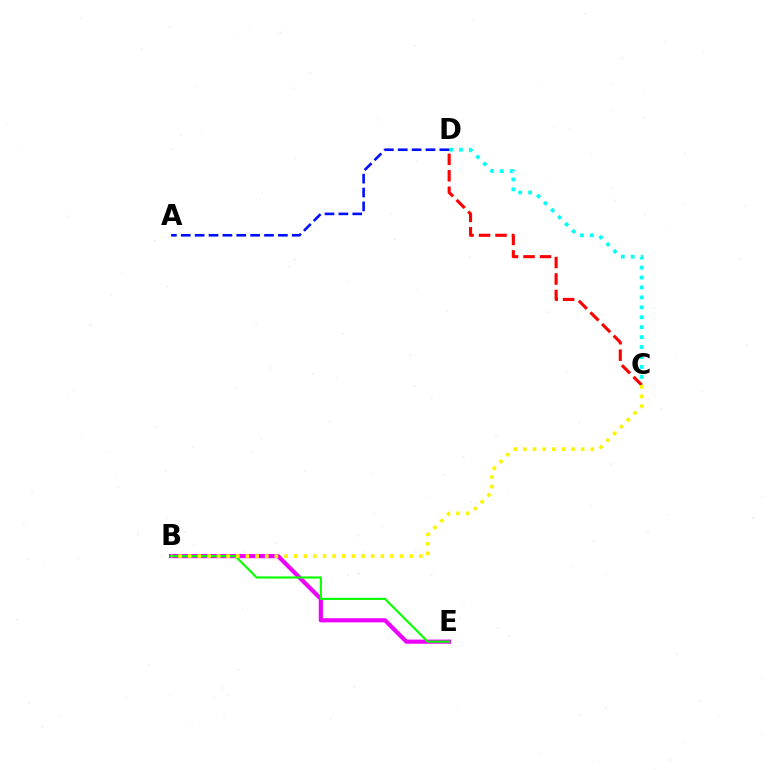{('C', 'D'): [{'color': '#ff0000', 'line_style': 'dashed', 'thickness': 2.24}, {'color': '#00fff6', 'line_style': 'dotted', 'thickness': 2.7}], ('B', 'E'): [{'color': '#ee00ff', 'line_style': 'solid', 'thickness': 3.0}, {'color': '#08ff00', 'line_style': 'solid', 'thickness': 1.55}], ('A', 'D'): [{'color': '#0010ff', 'line_style': 'dashed', 'thickness': 1.88}], ('B', 'C'): [{'color': '#fcf500', 'line_style': 'dotted', 'thickness': 2.62}]}